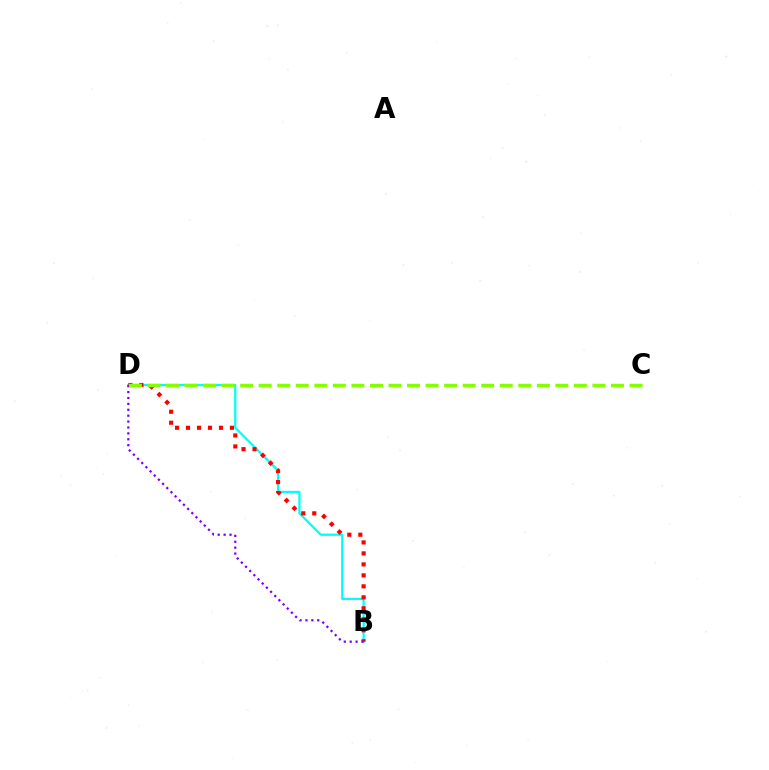{('B', 'D'): [{'color': '#00fff6', 'line_style': 'solid', 'thickness': 1.62}, {'color': '#ff0000', 'line_style': 'dotted', 'thickness': 2.98}, {'color': '#7200ff', 'line_style': 'dotted', 'thickness': 1.6}], ('C', 'D'): [{'color': '#84ff00', 'line_style': 'dashed', 'thickness': 2.52}]}